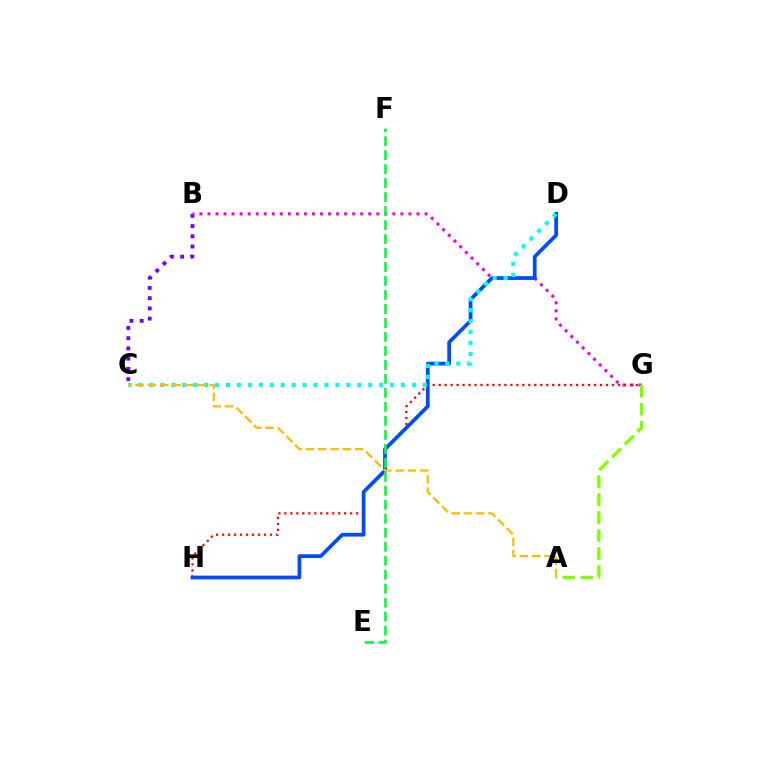{('B', 'C'): [{'color': '#7200ff', 'line_style': 'dotted', 'thickness': 2.78}], ('B', 'G'): [{'color': '#ff00cf', 'line_style': 'dotted', 'thickness': 2.18}], ('A', 'G'): [{'color': '#84ff00', 'line_style': 'dashed', 'thickness': 2.45}], ('G', 'H'): [{'color': '#ff0000', 'line_style': 'dotted', 'thickness': 1.62}], ('D', 'H'): [{'color': '#004bff', 'line_style': 'solid', 'thickness': 2.68}], ('E', 'F'): [{'color': '#00ff39', 'line_style': 'dashed', 'thickness': 1.9}], ('C', 'D'): [{'color': '#00fff6', 'line_style': 'dotted', 'thickness': 2.97}], ('A', 'C'): [{'color': '#ffbd00', 'line_style': 'dashed', 'thickness': 1.67}]}